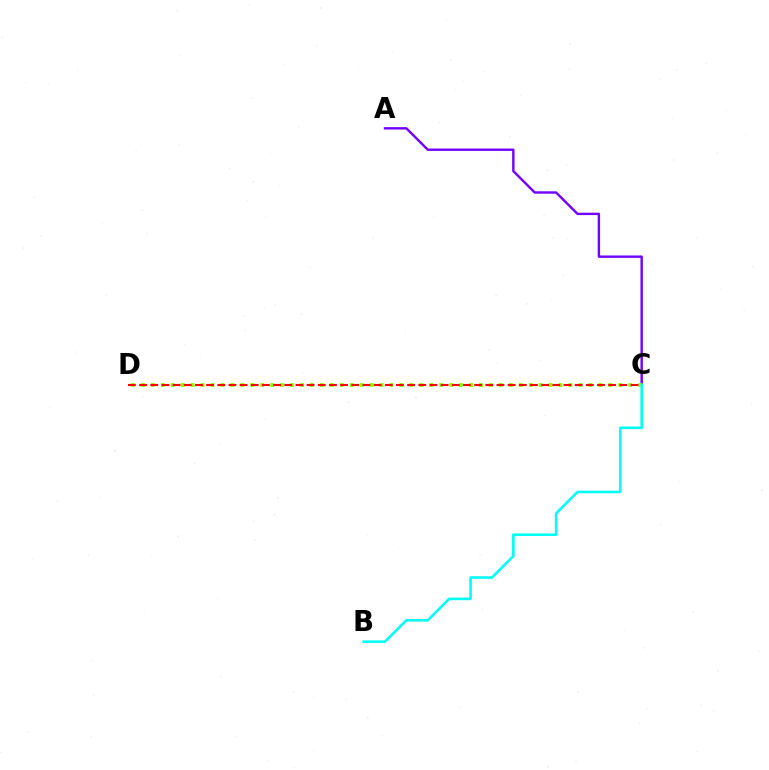{('A', 'C'): [{'color': '#7200ff', 'line_style': 'solid', 'thickness': 1.74}], ('C', 'D'): [{'color': '#84ff00', 'line_style': 'dotted', 'thickness': 2.7}, {'color': '#ff0000', 'line_style': 'dashed', 'thickness': 1.52}], ('B', 'C'): [{'color': '#00fff6', 'line_style': 'solid', 'thickness': 1.87}]}